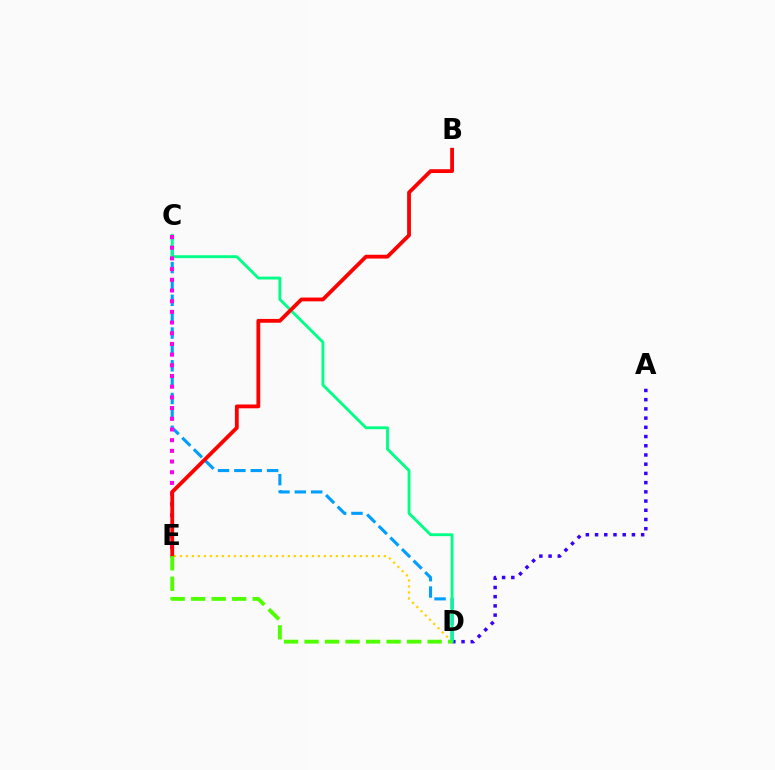{('A', 'D'): [{'color': '#3700ff', 'line_style': 'dotted', 'thickness': 2.5}], ('D', 'E'): [{'color': '#ffd500', 'line_style': 'dotted', 'thickness': 1.63}, {'color': '#4fff00', 'line_style': 'dashed', 'thickness': 2.79}], ('C', 'D'): [{'color': '#009eff', 'line_style': 'dashed', 'thickness': 2.22}, {'color': '#00ff86', 'line_style': 'solid', 'thickness': 2.06}], ('C', 'E'): [{'color': '#ff00ed', 'line_style': 'dotted', 'thickness': 2.9}], ('B', 'E'): [{'color': '#ff0000', 'line_style': 'solid', 'thickness': 2.74}]}